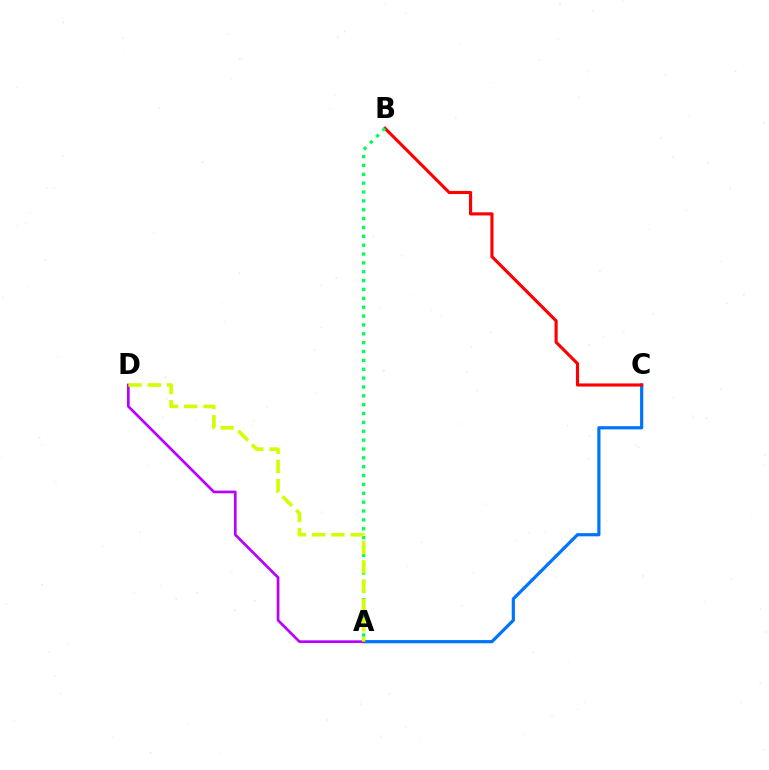{('A', 'C'): [{'color': '#0074ff', 'line_style': 'solid', 'thickness': 2.3}], ('B', 'C'): [{'color': '#ff0000', 'line_style': 'solid', 'thickness': 2.25}], ('A', 'D'): [{'color': '#b900ff', 'line_style': 'solid', 'thickness': 1.94}, {'color': '#d1ff00', 'line_style': 'dashed', 'thickness': 2.62}], ('A', 'B'): [{'color': '#00ff5c', 'line_style': 'dotted', 'thickness': 2.41}]}